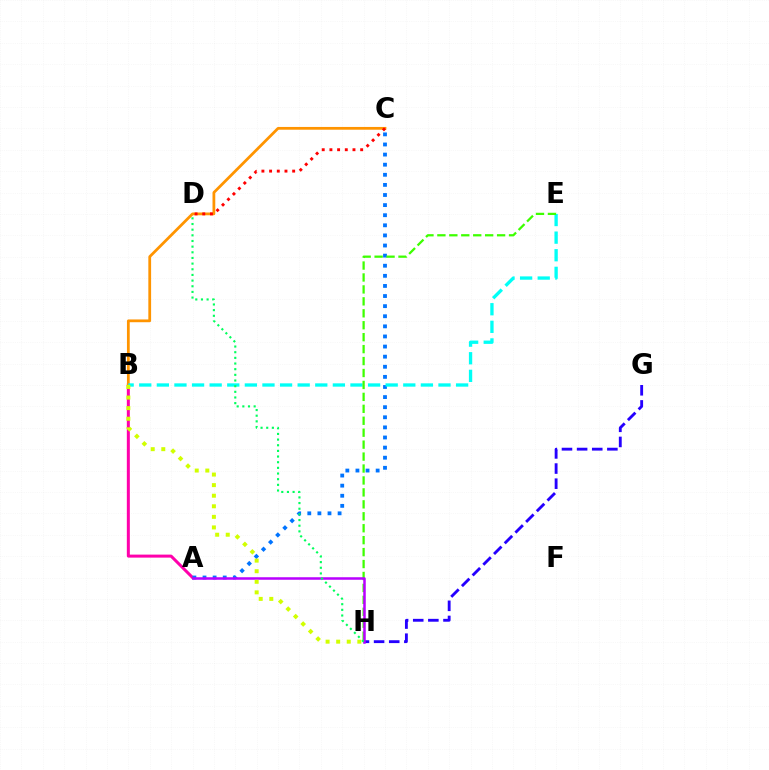{('A', 'B'): [{'color': '#ff00ac', 'line_style': 'solid', 'thickness': 2.17}], ('G', 'H'): [{'color': '#2500ff', 'line_style': 'dashed', 'thickness': 2.06}], ('A', 'C'): [{'color': '#0074ff', 'line_style': 'dotted', 'thickness': 2.75}], ('B', 'C'): [{'color': '#ff9400', 'line_style': 'solid', 'thickness': 1.99}], ('C', 'D'): [{'color': '#ff0000', 'line_style': 'dotted', 'thickness': 2.09}], ('B', 'E'): [{'color': '#00fff6', 'line_style': 'dashed', 'thickness': 2.39}], ('E', 'H'): [{'color': '#3dff00', 'line_style': 'dashed', 'thickness': 1.62}], ('A', 'H'): [{'color': '#b900ff', 'line_style': 'solid', 'thickness': 1.81}], ('D', 'H'): [{'color': '#00ff5c', 'line_style': 'dotted', 'thickness': 1.54}], ('B', 'H'): [{'color': '#d1ff00', 'line_style': 'dotted', 'thickness': 2.87}]}